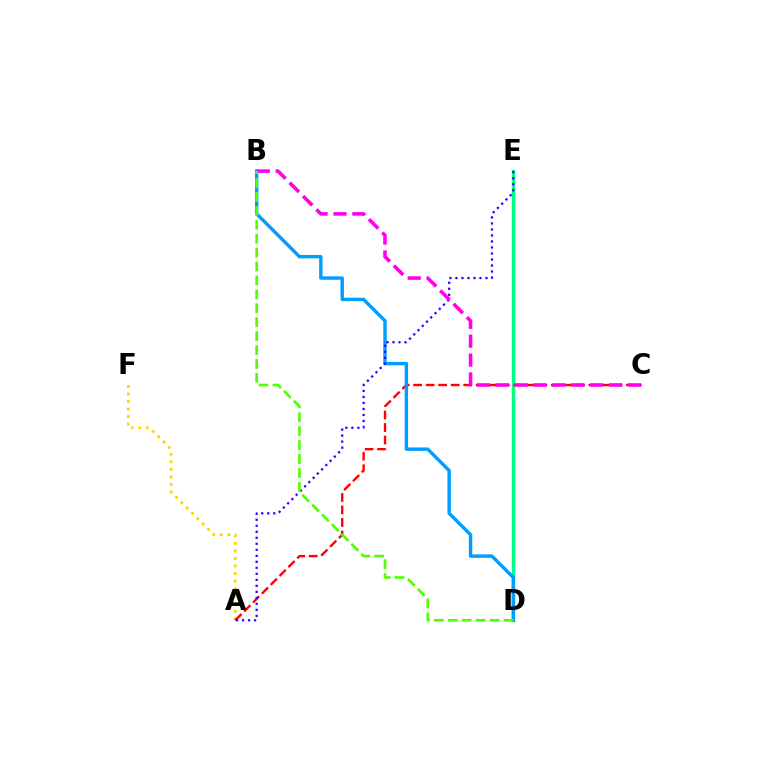{('D', 'E'): [{'color': '#00ff86', 'line_style': 'solid', 'thickness': 2.45}], ('A', 'F'): [{'color': '#ffd500', 'line_style': 'dotted', 'thickness': 2.05}], ('A', 'C'): [{'color': '#ff0000', 'line_style': 'dashed', 'thickness': 1.7}], ('B', 'D'): [{'color': '#009eff', 'line_style': 'solid', 'thickness': 2.46}, {'color': '#4fff00', 'line_style': 'dashed', 'thickness': 1.89}], ('A', 'E'): [{'color': '#3700ff', 'line_style': 'dotted', 'thickness': 1.63}], ('B', 'C'): [{'color': '#ff00ed', 'line_style': 'dashed', 'thickness': 2.57}]}